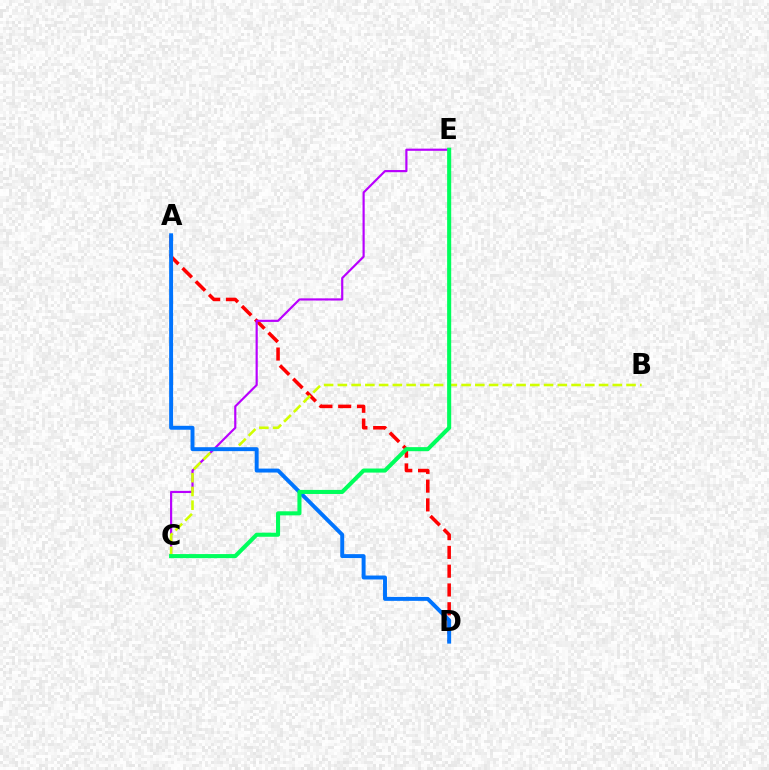{('A', 'D'): [{'color': '#ff0000', 'line_style': 'dashed', 'thickness': 2.55}, {'color': '#0074ff', 'line_style': 'solid', 'thickness': 2.83}], ('C', 'E'): [{'color': '#b900ff', 'line_style': 'solid', 'thickness': 1.57}, {'color': '#00ff5c', 'line_style': 'solid', 'thickness': 2.93}], ('B', 'C'): [{'color': '#d1ff00', 'line_style': 'dashed', 'thickness': 1.87}]}